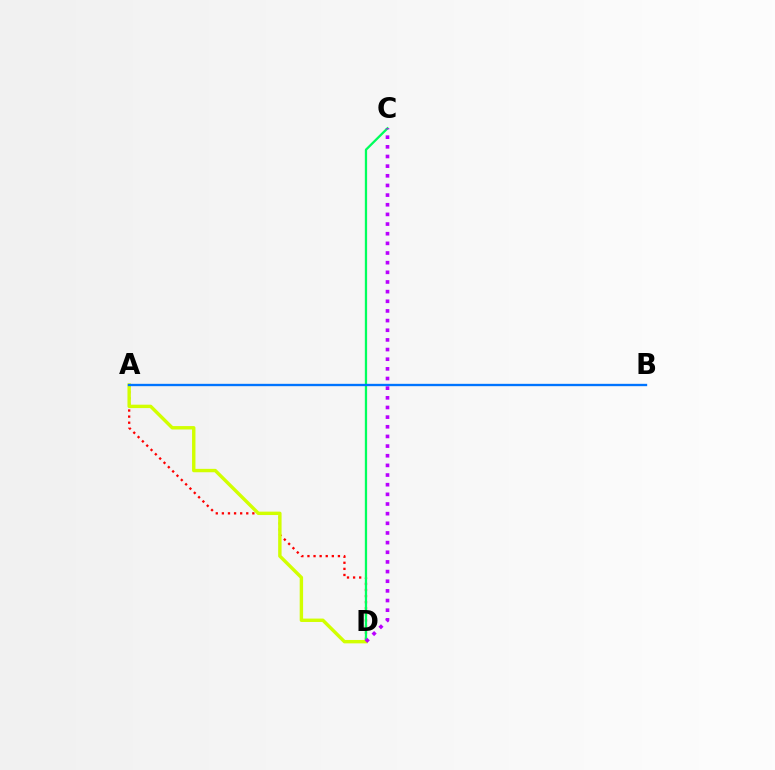{('A', 'D'): [{'color': '#ff0000', 'line_style': 'dotted', 'thickness': 1.66}, {'color': '#d1ff00', 'line_style': 'solid', 'thickness': 2.45}], ('C', 'D'): [{'color': '#00ff5c', 'line_style': 'solid', 'thickness': 1.64}, {'color': '#b900ff', 'line_style': 'dotted', 'thickness': 2.62}], ('A', 'B'): [{'color': '#0074ff', 'line_style': 'solid', 'thickness': 1.69}]}